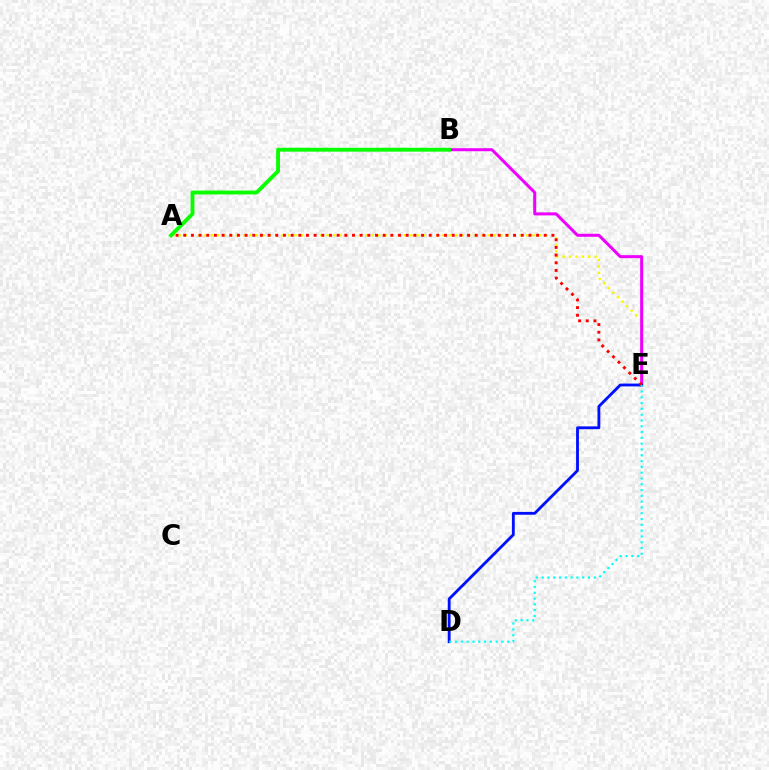{('A', 'E'): [{'color': '#fcf500', 'line_style': 'dotted', 'thickness': 1.75}, {'color': '#ff0000', 'line_style': 'dotted', 'thickness': 2.08}], ('B', 'E'): [{'color': '#ee00ff', 'line_style': 'solid', 'thickness': 2.18}], ('D', 'E'): [{'color': '#0010ff', 'line_style': 'solid', 'thickness': 2.04}, {'color': '#00fff6', 'line_style': 'dotted', 'thickness': 1.58}], ('A', 'B'): [{'color': '#08ff00', 'line_style': 'solid', 'thickness': 2.77}]}